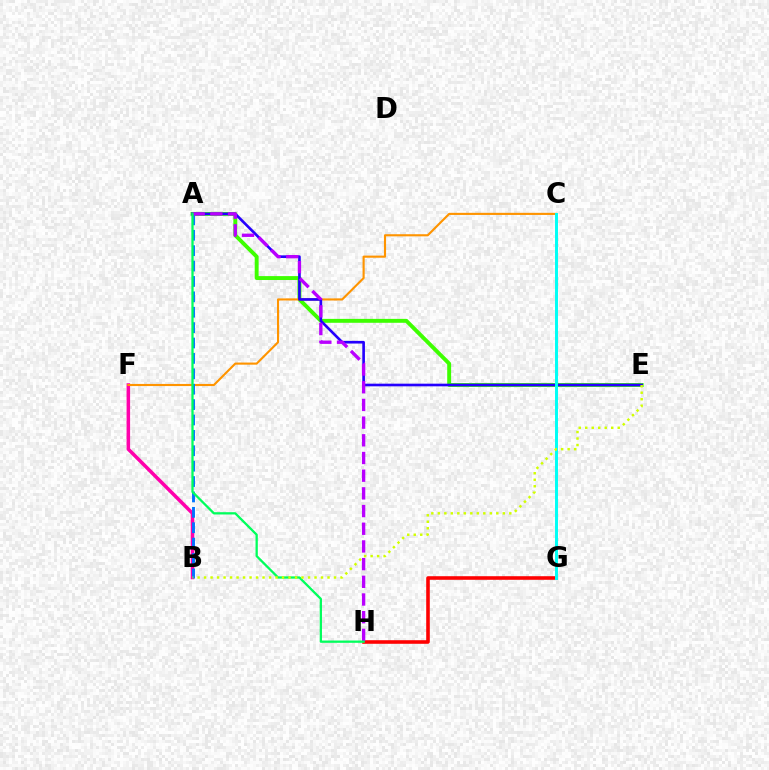{('A', 'E'): [{'color': '#3dff00', 'line_style': 'solid', 'thickness': 2.81}, {'color': '#2500ff', 'line_style': 'solid', 'thickness': 1.91}], ('B', 'F'): [{'color': '#ff00ac', 'line_style': 'solid', 'thickness': 2.54}], ('C', 'F'): [{'color': '#ff9400', 'line_style': 'solid', 'thickness': 1.53}], ('G', 'H'): [{'color': '#ff0000', 'line_style': 'solid', 'thickness': 2.58}], ('C', 'G'): [{'color': '#00fff6', 'line_style': 'solid', 'thickness': 2.13}], ('A', 'B'): [{'color': '#0074ff', 'line_style': 'dashed', 'thickness': 2.09}], ('A', 'H'): [{'color': '#b900ff', 'line_style': 'dashed', 'thickness': 2.4}, {'color': '#00ff5c', 'line_style': 'solid', 'thickness': 1.64}], ('B', 'E'): [{'color': '#d1ff00', 'line_style': 'dotted', 'thickness': 1.77}]}